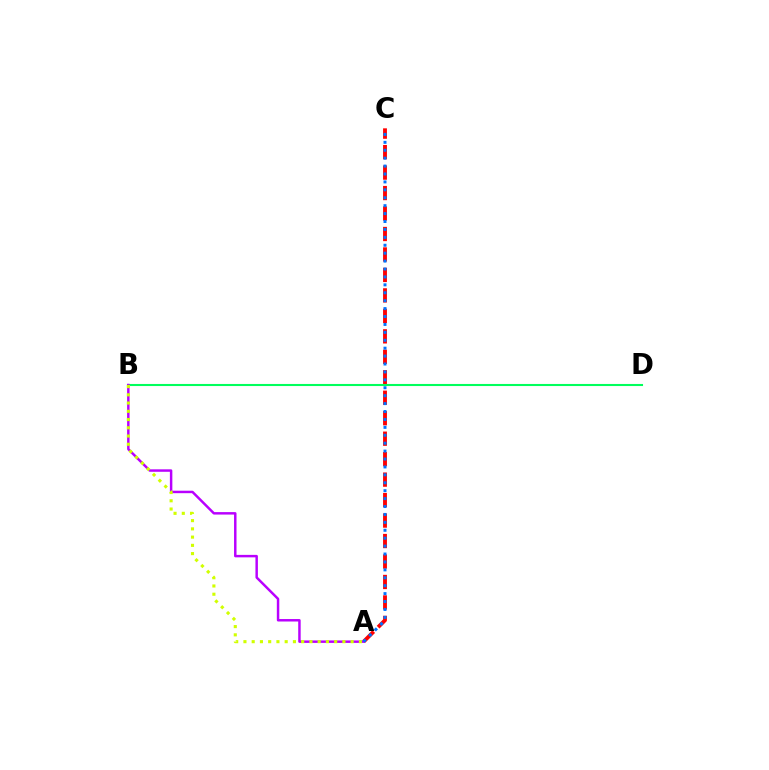{('A', 'C'): [{'color': '#ff0000', 'line_style': 'dashed', 'thickness': 2.78}, {'color': '#0074ff', 'line_style': 'dotted', 'thickness': 2.15}], ('B', 'D'): [{'color': '#00ff5c', 'line_style': 'solid', 'thickness': 1.5}], ('A', 'B'): [{'color': '#b900ff', 'line_style': 'solid', 'thickness': 1.78}, {'color': '#d1ff00', 'line_style': 'dotted', 'thickness': 2.24}]}